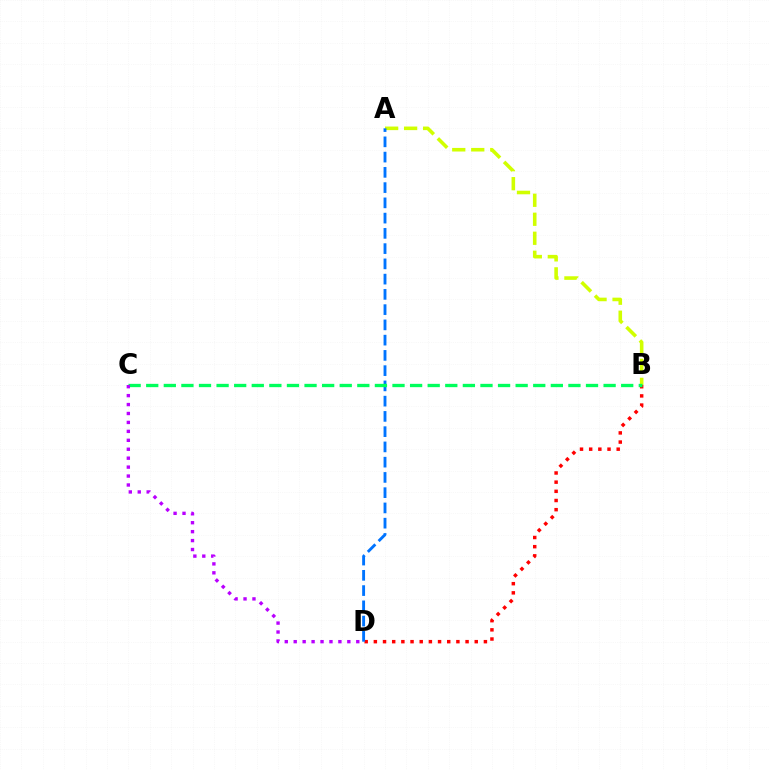{('A', 'B'): [{'color': '#d1ff00', 'line_style': 'dashed', 'thickness': 2.58}], ('B', 'D'): [{'color': '#ff0000', 'line_style': 'dotted', 'thickness': 2.49}], ('A', 'D'): [{'color': '#0074ff', 'line_style': 'dashed', 'thickness': 2.07}], ('B', 'C'): [{'color': '#00ff5c', 'line_style': 'dashed', 'thickness': 2.39}], ('C', 'D'): [{'color': '#b900ff', 'line_style': 'dotted', 'thickness': 2.43}]}